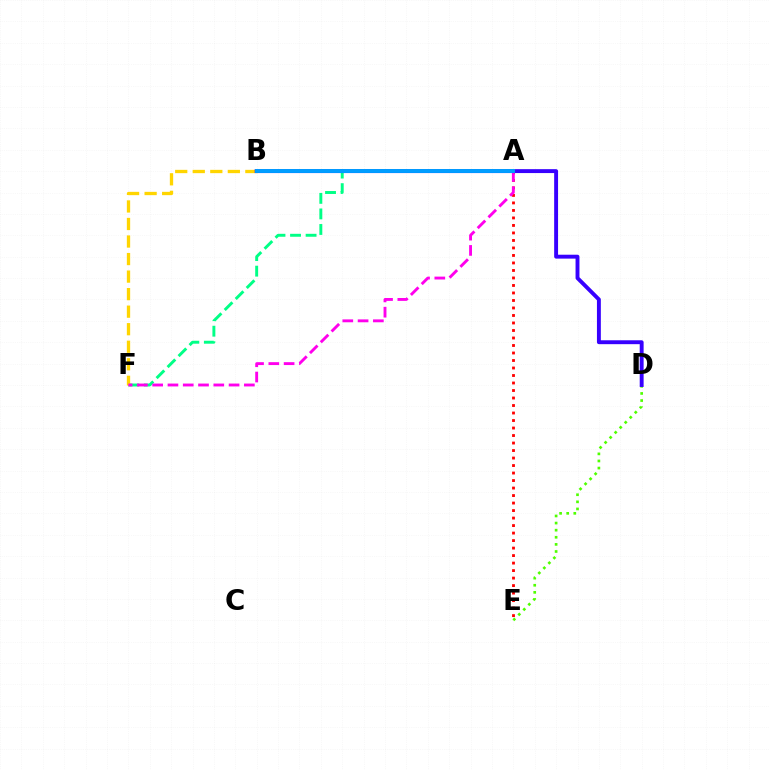{('D', 'E'): [{'color': '#4fff00', 'line_style': 'dotted', 'thickness': 1.93}], ('A', 'F'): [{'color': '#00ff86', 'line_style': 'dashed', 'thickness': 2.11}, {'color': '#ff00ed', 'line_style': 'dashed', 'thickness': 2.08}], ('A', 'E'): [{'color': '#ff0000', 'line_style': 'dotted', 'thickness': 2.04}], ('B', 'F'): [{'color': '#ffd500', 'line_style': 'dashed', 'thickness': 2.38}], ('B', 'D'): [{'color': '#3700ff', 'line_style': 'solid', 'thickness': 2.81}], ('A', 'B'): [{'color': '#009eff', 'line_style': 'solid', 'thickness': 2.83}]}